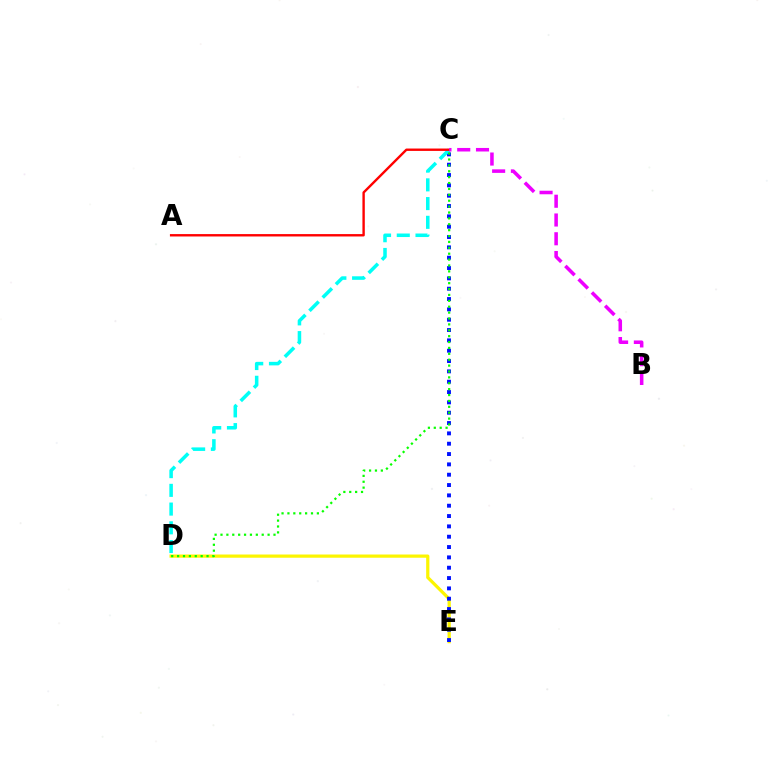{('D', 'E'): [{'color': '#fcf500', 'line_style': 'solid', 'thickness': 2.32}], ('C', 'E'): [{'color': '#0010ff', 'line_style': 'dotted', 'thickness': 2.81}], ('C', 'D'): [{'color': '#00fff6', 'line_style': 'dashed', 'thickness': 2.54}, {'color': '#08ff00', 'line_style': 'dotted', 'thickness': 1.6}], ('A', 'C'): [{'color': '#ff0000', 'line_style': 'solid', 'thickness': 1.72}], ('B', 'C'): [{'color': '#ee00ff', 'line_style': 'dashed', 'thickness': 2.55}]}